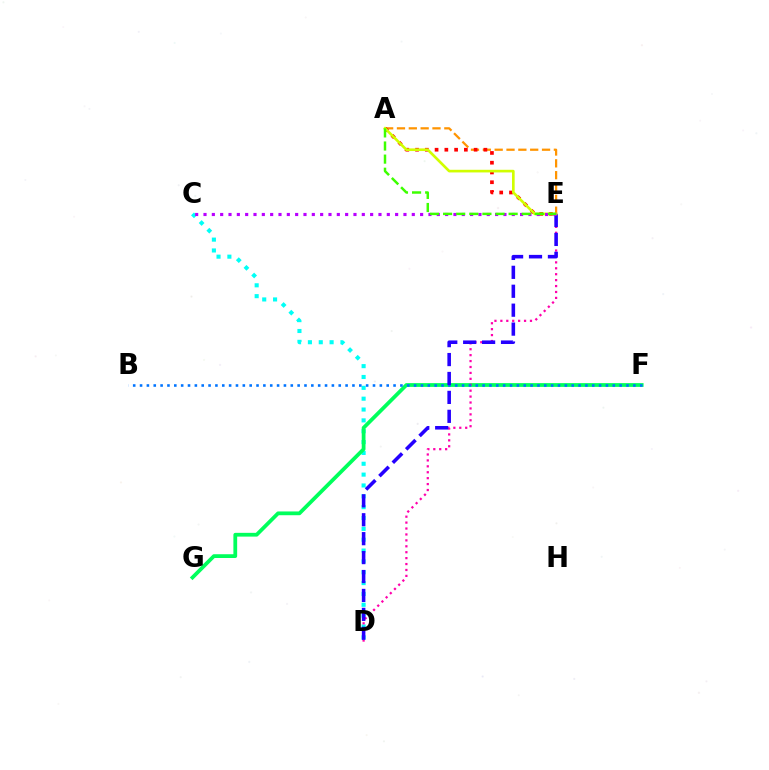{('C', 'D'): [{'color': '#00fff6', 'line_style': 'dotted', 'thickness': 2.95}], ('F', 'G'): [{'color': '#00ff5c', 'line_style': 'solid', 'thickness': 2.71}], ('A', 'E'): [{'color': '#ff9400', 'line_style': 'dashed', 'thickness': 1.61}, {'color': '#ff0000', 'line_style': 'dotted', 'thickness': 2.65}, {'color': '#d1ff00', 'line_style': 'solid', 'thickness': 1.91}, {'color': '#3dff00', 'line_style': 'dashed', 'thickness': 1.78}], ('D', 'E'): [{'color': '#ff00ac', 'line_style': 'dotted', 'thickness': 1.61}, {'color': '#2500ff', 'line_style': 'dashed', 'thickness': 2.57}], ('B', 'F'): [{'color': '#0074ff', 'line_style': 'dotted', 'thickness': 1.86}], ('C', 'E'): [{'color': '#b900ff', 'line_style': 'dotted', 'thickness': 2.26}]}